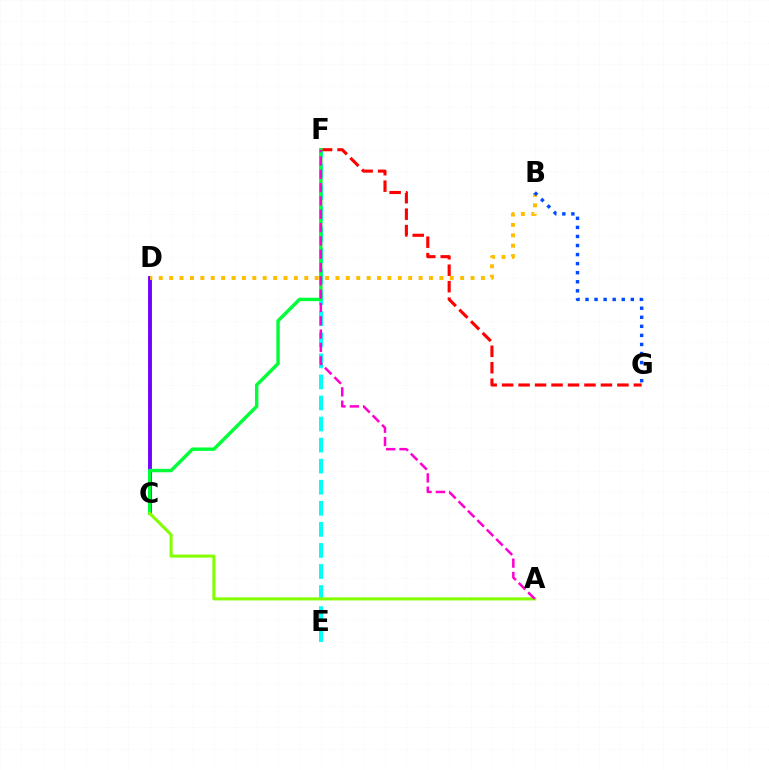{('E', 'F'): [{'color': '#00fff6', 'line_style': 'dashed', 'thickness': 2.86}], ('C', 'D'): [{'color': '#7200ff', 'line_style': 'solid', 'thickness': 2.8}], ('B', 'D'): [{'color': '#ffbd00', 'line_style': 'dotted', 'thickness': 2.82}], ('F', 'G'): [{'color': '#ff0000', 'line_style': 'dashed', 'thickness': 2.24}], ('C', 'F'): [{'color': '#00ff39', 'line_style': 'solid', 'thickness': 2.47}], ('B', 'G'): [{'color': '#004bff', 'line_style': 'dotted', 'thickness': 2.46}], ('A', 'C'): [{'color': '#84ff00', 'line_style': 'solid', 'thickness': 2.19}], ('A', 'F'): [{'color': '#ff00cf', 'line_style': 'dashed', 'thickness': 1.81}]}